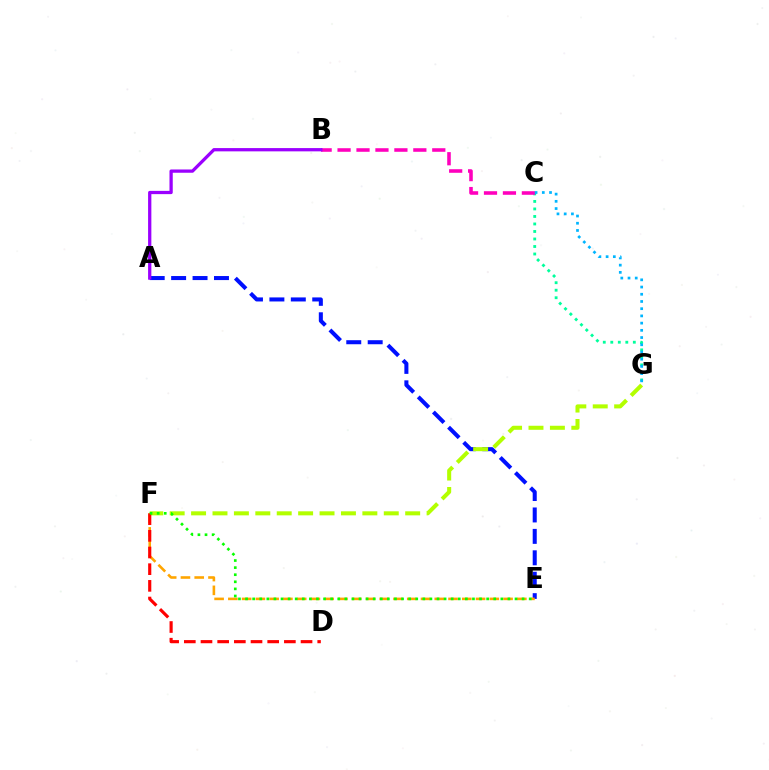{('C', 'G'): [{'color': '#00ff9d', 'line_style': 'dotted', 'thickness': 2.04}, {'color': '#00b5ff', 'line_style': 'dotted', 'thickness': 1.96}], ('A', 'E'): [{'color': '#0010ff', 'line_style': 'dashed', 'thickness': 2.91}], ('B', 'C'): [{'color': '#ff00bd', 'line_style': 'dashed', 'thickness': 2.57}], ('F', 'G'): [{'color': '#b3ff00', 'line_style': 'dashed', 'thickness': 2.91}], ('A', 'B'): [{'color': '#9b00ff', 'line_style': 'solid', 'thickness': 2.35}], ('E', 'F'): [{'color': '#ffa500', 'line_style': 'dashed', 'thickness': 1.87}, {'color': '#08ff00', 'line_style': 'dotted', 'thickness': 1.93}], ('D', 'F'): [{'color': '#ff0000', 'line_style': 'dashed', 'thickness': 2.27}]}